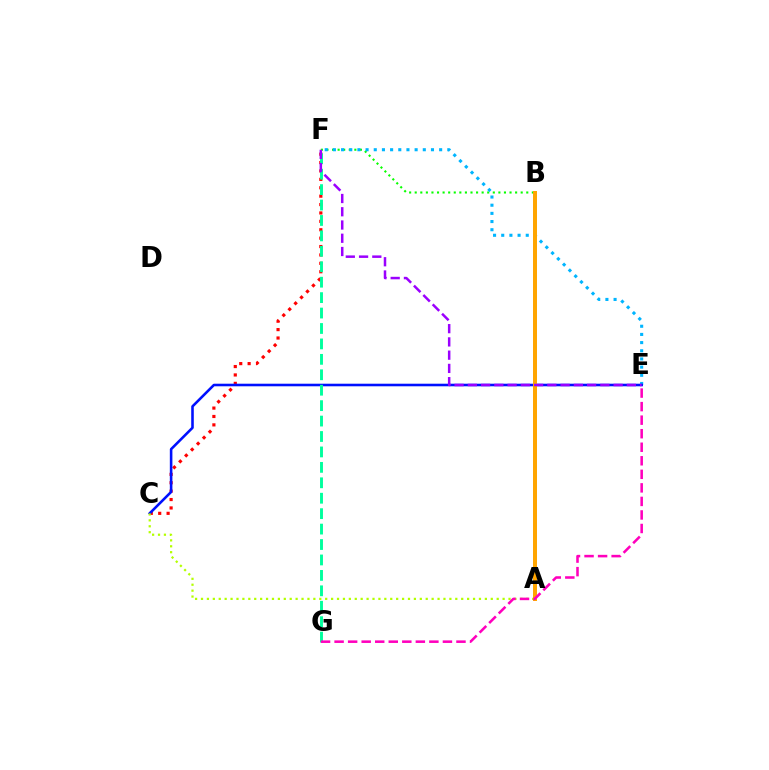{('B', 'F'): [{'color': '#08ff00', 'line_style': 'dotted', 'thickness': 1.52}], ('C', 'F'): [{'color': '#ff0000', 'line_style': 'dotted', 'thickness': 2.28}], ('E', 'F'): [{'color': '#00b5ff', 'line_style': 'dotted', 'thickness': 2.22}, {'color': '#9b00ff', 'line_style': 'dashed', 'thickness': 1.8}], ('C', 'E'): [{'color': '#0010ff', 'line_style': 'solid', 'thickness': 1.85}], ('F', 'G'): [{'color': '#00ff9d', 'line_style': 'dashed', 'thickness': 2.1}], ('A', 'C'): [{'color': '#b3ff00', 'line_style': 'dotted', 'thickness': 1.61}], ('A', 'B'): [{'color': '#ffa500', 'line_style': 'solid', 'thickness': 2.87}], ('E', 'G'): [{'color': '#ff00bd', 'line_style': 'dashed', 'thickness': 1.84}]}